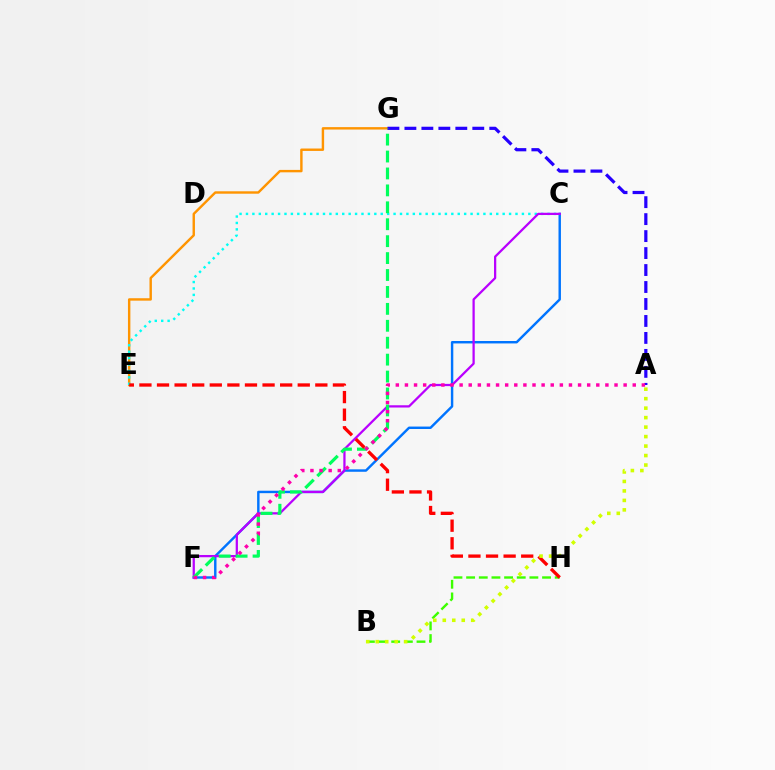{('C', 'F'): [{'color': '#0074ff', 'line_style': 'solid', 'thickness': 1.75}, {'color': '#b900ff', 'line_style': 'solid', 'thickness': 1.62}], ('E', 'G'): [{'color': '#ff9400', 'line_style': 'solid', 'thickness': 1.74}], ('A', 'G'): [{'color': '#2500ff', 'line_style': 'dashed', 'thickness': 2.31}], ('C', 'E'): [{'color': '#00fff6', 'line_style': 'dotted', 'thickness': 1.74}], ('B', 'H'): [{'color': '#3dff00', 'line_style': 'dashed', 'thickness': 1.72}], ('F', 'G'): [{'color': '#00ff5c', 'line_style': 'dashed', 'thickness': 2.3}], ('A', 'F'): [{'color': '#ff00ac', 'line_style': 'dotted', 'thickness': 2.48}], ('E', 'H'): [{'color': '#ff0000', 'line_style': 'dashed', 'thickness': 2.39}], ('A', 'B'): [{'color': '#d1ff00', 'line_style': 'dotted', 'thickness': 2.58}]}